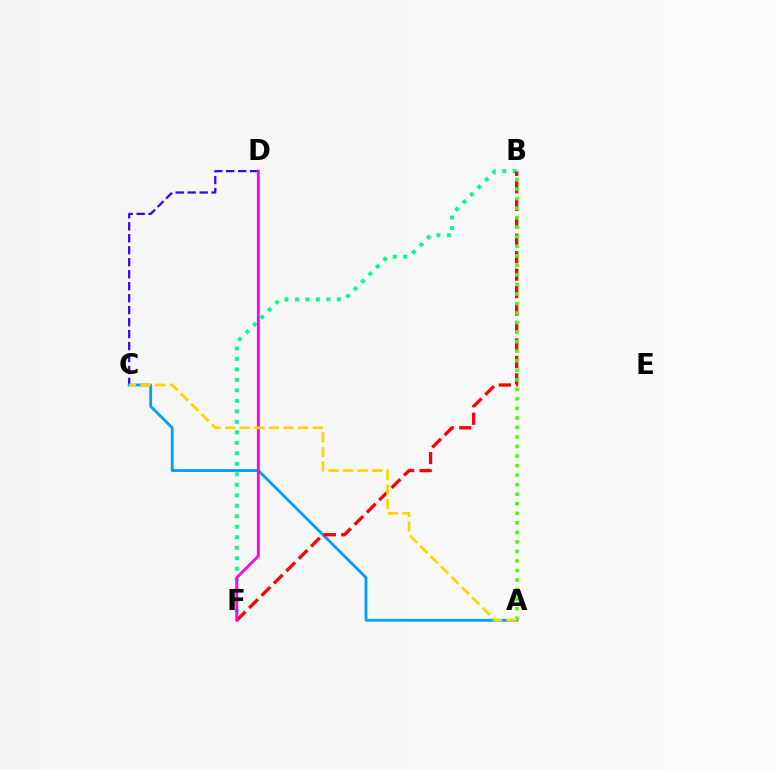{('C', 'D'): [{'color': '#3700ff', 'line_style': 'dashed', 'thickness': 1.63}], ('B', 'F'): [{'color': '#00ff86', 'line_style': 'dotted', 'thickness': 2.85}, {'color': '#ff0000', 'line_style': 'dashed', 'thickness': 2.37}], ('A', 'C'): [{'color': '#009eff', 'line_style': 'solid', 'thickness': 2.03}, {'color': '#ffd500', 'line_style': 'dashed', 'thickness': 1.98}], ('D', 'F'): [{'color': '#ff00ed', 'line_style': 'solid', 'thickness': 2.04}], ('A', 'B'): [{'color': '#4fff00', 'line_style': 'dotted', 'thickness': 2.59}]}